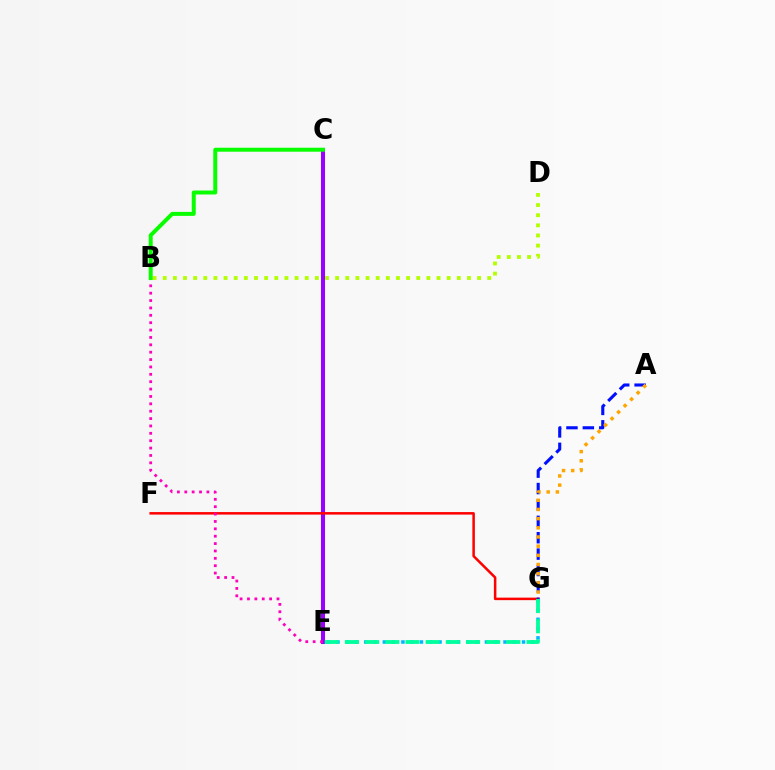{('B', 'D'): [{'color': '#b3ff00', 'line_style': 'dotted', 'thickness': 2.76}], ('E', 'G'): [{'color': '#00b5ff', 'line_style': 'dotted', 'thickness': 2.52}, {'color': '#00ff9d', 'line_style': 'dashed', 'thickness': 2.74}], ('C', 'E'): [{'color': '#9b00ff', 'line_style': 'solid', 'thickness': 2.91}], ('F', 'G'): [{'color': '#ff0000', 'line_style': 'solid', 'thickness': 1.81}], ('A', 'G'): [{'color': '#0010ff', 'line_style': 'dashed', 'thickness': 2.23}, {'color': '#ffa500', 'line_style': 'dotted', 'thickness': 2.49}], ('B', 'E'): [{'color': '#ff00bd', 'line_style': 'dotted', 'thickness': 2.0}], ('B', 'C'): [{'color': '#08ff00', 'line_style': 'solid', 'thickness': 2.86}]}